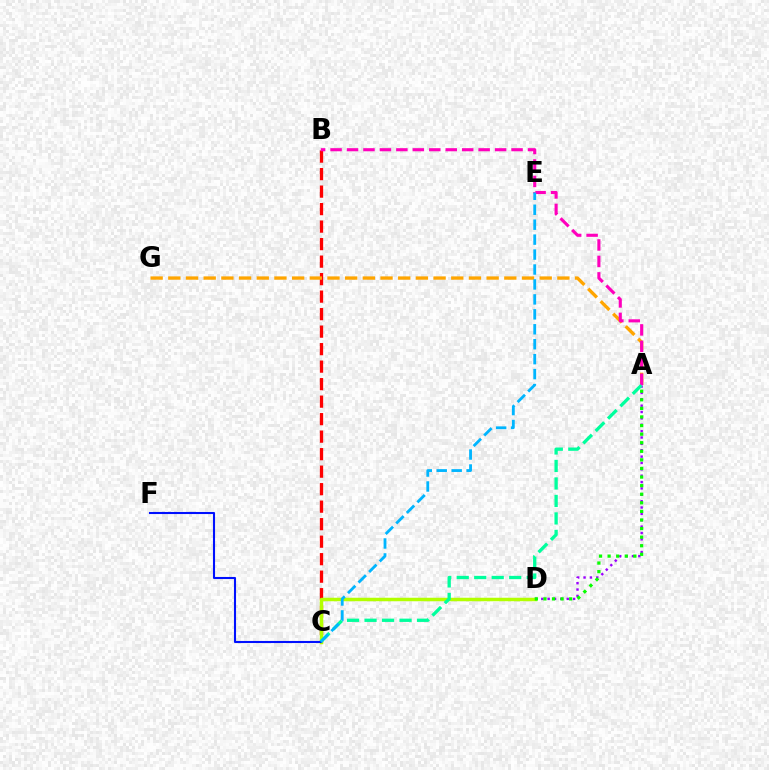{('B', 'C'): [{'color': '#ff0000', 'line_style': 'dashed', 'thickness': 2.38}], ('A', 'D'): [{'color': '#9b00ff', 'line_style': 'dotted', 'thickness': 1.73}, {'color': '#08ff00', 'line_style': 'dotted', 'thickness': 2.33}], ('C', 'D'): [{'color': '#b3ff00', 'line_style': 'solid', 'thickness': 2.51}], ('C', 'F'): [{'color': '#0010ff', 'line_style': 'solid', 'thickness': 1.5}], ('A', 'G'): [{'color': '#ffa500', 'line_style': 'dashed', 'thickness': 2.4}], ('A', 'B'): [{'color': '#ff00bd', 'line_style': 'dashed', 'thickness': 2.24}], ('A', 'C'): [{'color': '#00ff9d', 'line_style': 'dashed', 'thickness': 2.38}], ('C', 'E'): [{'color': '#00b5ff', 'line_style': 'dashed', 'thickness': 2.03}]}